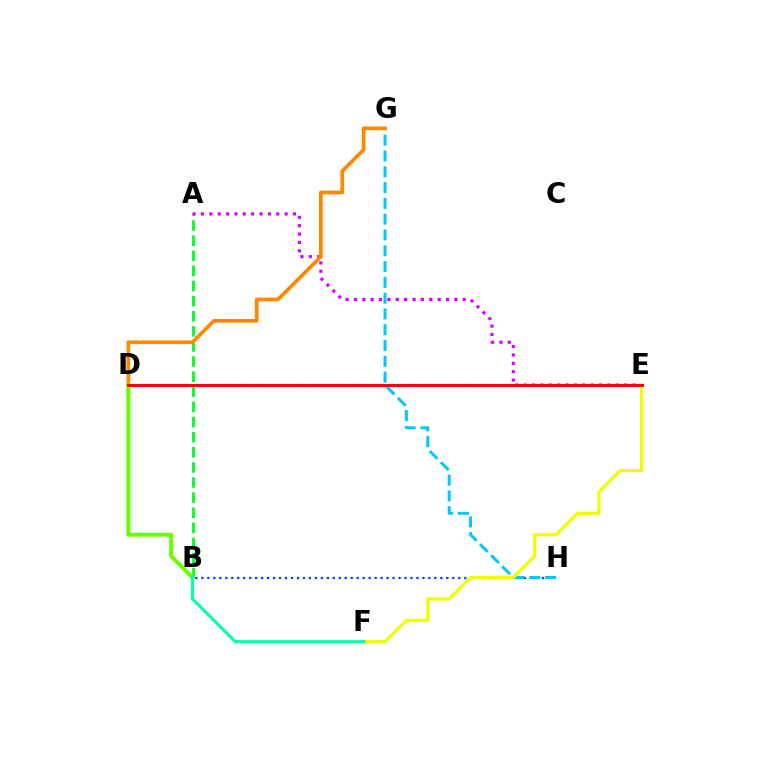{('B', 'H'): [{'color': '#003fff', 'line_style': 'dotted', 'thickness': 1.62}], ('A', 'B'): [{'color': '#00ff27', 'line_style': 'dashed', 'thickness': 2.05}], ('G', 'H'): [{'color': '#00c7ff', 'line_style': 'dashed', 'thickness': 2.15}], ('A', 'E'): [{'color': '#d600ff', 'line_style': 'dotted', 'thickness': 2.27}], ('E', 'F'): [{'color': '#eeff00', 'line_style': 'solid', 'thickness': 2.35}], ('D', 'G'): [{'color': '#ff8800', 'line_style': 'solid', 'thickness': 2.68}], ('B', 'D'): [{'color': '#66ff00', 'line_style': 'solid', 'thickness': 2.85}], ('B', 'F'): [{'color': '#00ffaf', 'line_style': 'solid', 'thickness': 2.2}], ('D', 'E'): [{'color': '#4f00ff', 'line_style': 'dotted', 'thickness': 1.52}, {'color': '#ff00a0', 'line_style': 'solid', 'thickness': 1.86}, {'color': '#ff0000', 'line_style': 'solid', 'thickness': 2.03}]}